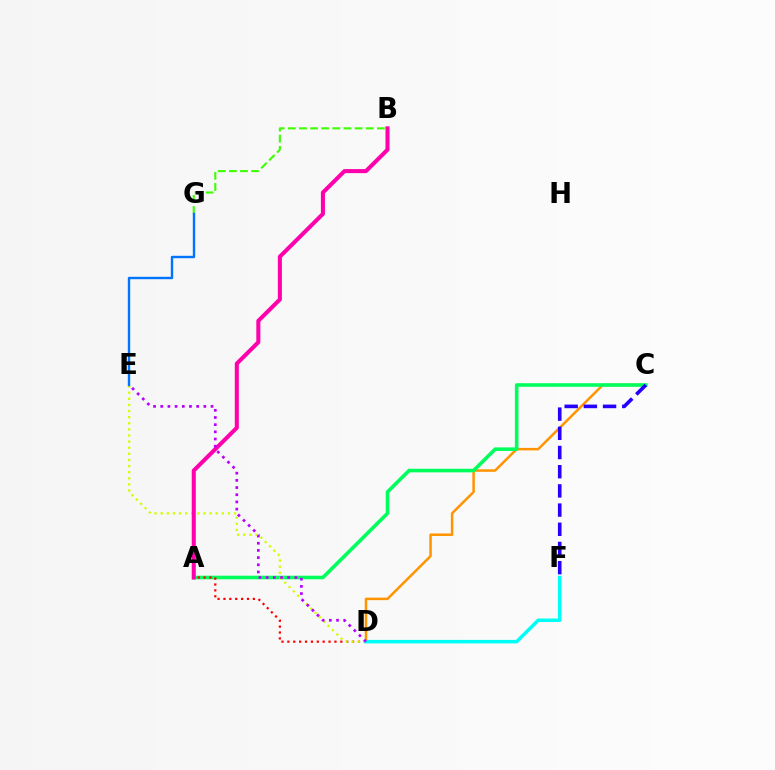{('C', 'D'): [{'color': '#ff9400', 'line_style': 'solid', 'thickness': 1.8}], ('A', 'C'): [{'color': '#00ff5c', 'line_style': 'solid', 'thickness': 2.59}], ('C', 'F'): [{'color': '#2500ff', 'line_style': 'dashed', 'thickness': 2.61}], ('A', 'D'): [{'color': '#ff0000', 'line_style': 'dotted', 'thickness': 1.6}], ('D', 'E'): [{'color': '#d1ff00', 'line_style': 'dotted', 'thickness': 1.66}, {'color': '#b900ff', 'line_style': 'dotted', 'thickness': 1.95}], ('A', 'B'): [{'color': '#ff00ac', 'line_style': 'solid', 'thickness': 2.91}], ('B', 'G'): [{'color': '#3dff00', 'line_style': 'dashed', 'thickness': 1.51}], ('E', 'G'): [{'color': '#0074ff', 'line_style': 'solid', 'thickness': 1.73}], ('D', 'F'): [{'color': '#00fff6', 'line_style': 'solid', 'thickness': 2.52}]}